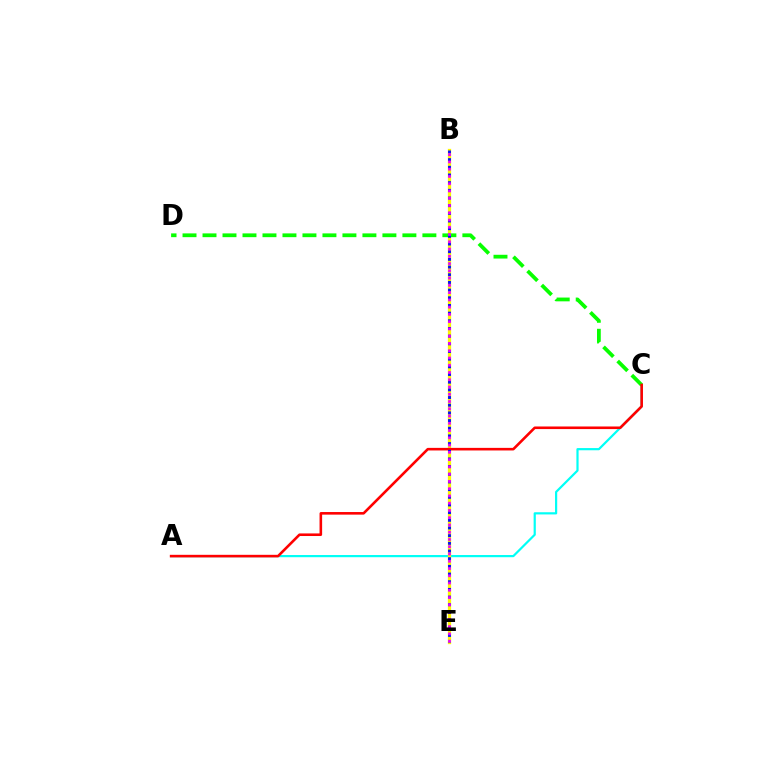{('A', 'C'): [{'color': '#00fff6', 'line_style': 'solid', 'thickness': 1.58}, {'color': '#ff0000', 'line_style': 'solid', 'thickness': 1.87}], ('B', 'E'): [{'color': '#fcf500', 'line_style': 'solid', 'thickness': 2.36}, {'color': '#0010ff', 'line_style': 'dotted', 'thickness': 2.09}, {'color': '#ee00ff', 'line_style': 'dotted', 'thickness': 1.97}], ('C', 'D'): [{'color': '#08ff00', 'line_style': 'dashed', 'thickness': 2.72}]}